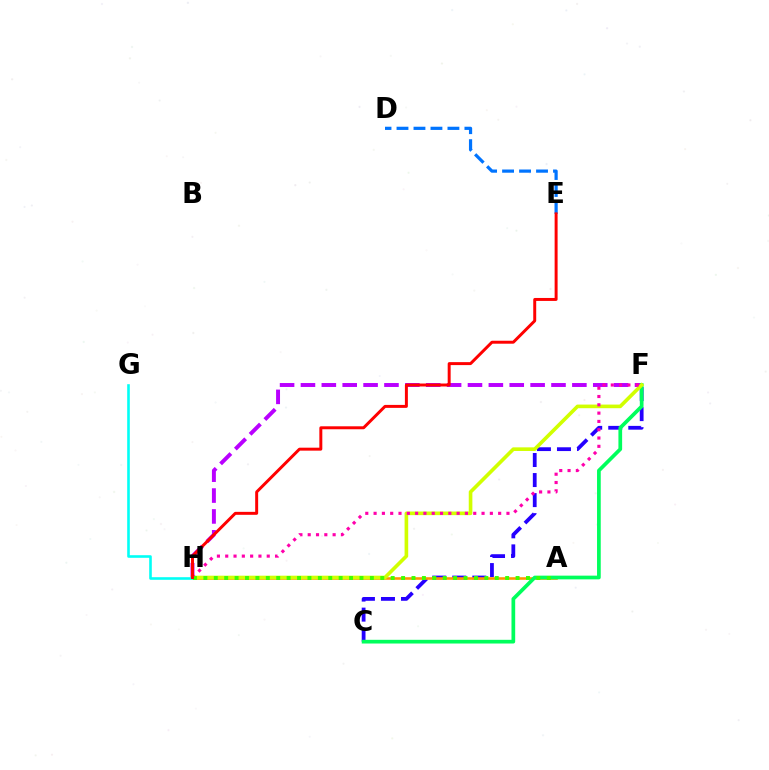{('D', 'E'): [{'color': '#0074ff', 'line_style': 'dashed', 'thickness': 2.31}], ('C', 'F'): [{'color': '#2500ff', 'line_style': 'dashed', 'thickness': 2.72}, {'color': '#00ff5c', 'line_style': 'solid', 'thickness': 2.67}], ('A', 'H'): [{'color': '#ff9400', 'line_style': 'solid', 'thickness': 1.86}, {'color': '#3dff00', 'line_style': 'dotted', 'thickness': 2.83}], ('F', 'H'): [{'color': '#b900ff', 'line_style': 'dashed', 'thickness': 2.84}, {'color': '#d1ff00', 'line_style': 'solid', 'thickness': 2.61}, {'color': '#ff00ac', 'line_style': 'dotted', 'thickness': 2.26}], ('G', 'H'): [{'color': '#00fff6', 'line_style': 'solid', 'thickness': 1.87}], ('E', 'H'): [{'color': '#ff0000', 'line_style': 'solid', 'thickness': 2.13}]}